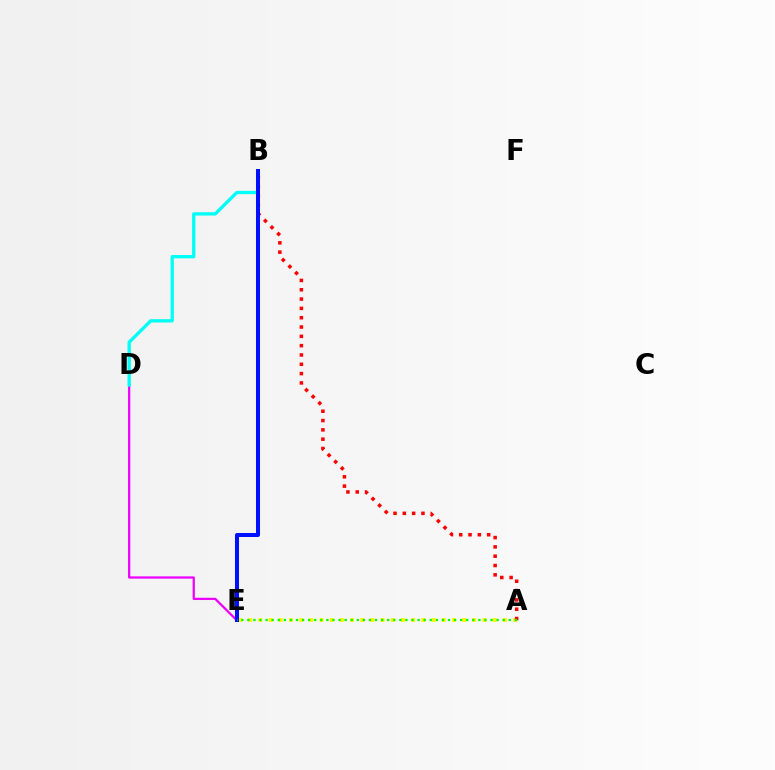{('D', 'E'): [{'color': '#ee00ff', 'line_style': 'solid', 'thickness': 1.62}], ('A', 'E'): [{'color': '#fcf500', 'line_style': 'dotted', 'thickness': 2.77}, {'color': '#08ff00', 'line_style': 'dotted', 'thickness': 1.65}], ('B', 'D'): [{'color': '#00fff6', 'line_style': 'solid', 'thickness': 2.39}], ('A', 'B'): [{'color': '#ff0000', 'line_style': 'dotted', 'thickness': 2.53}], ('B', 'E'): [{'color': '#0010ff', 'line_style': 'solid', 'thickness': 2.89}]}